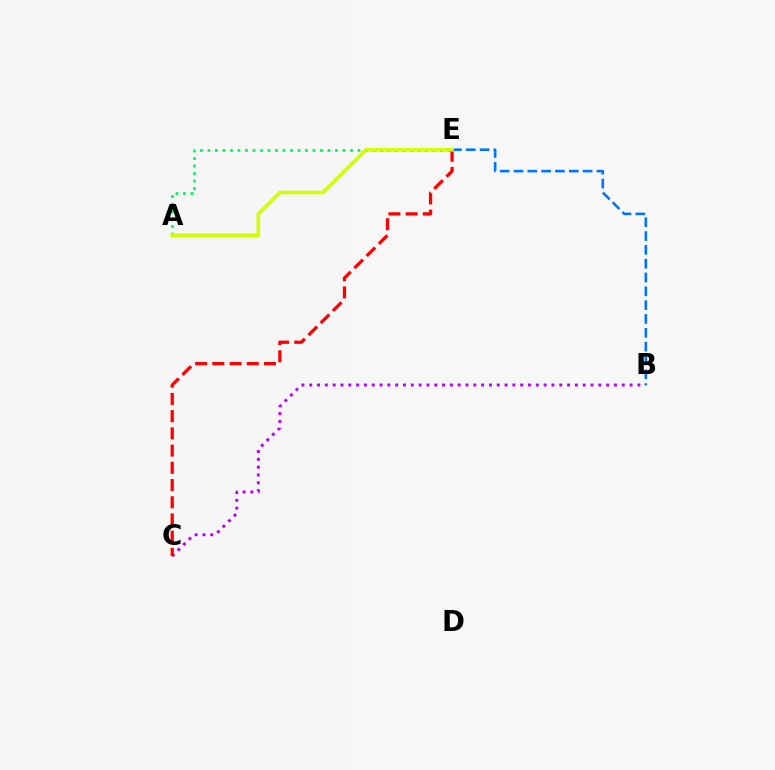{('B', 'C'): [{'color': '#b900ff', 'line_style': 'dotted', 'thickness': 2.12}], ('A', 'E'): [{'color': '#00ff5c', 'line_style': 'dotted', 'thickness': 2.04}, {'color': '#d1ff00', 'line_style': 'solid', 'thickness': 2.58}], ('C', 'E'): [{'color': '#ff0000', 'line_style': 'dashed', 'thickness': 2.34}], ('B', 'E'): [{'color': '#0074ff', 'line_style': 'dashed', 'thickness': 1.88}]}